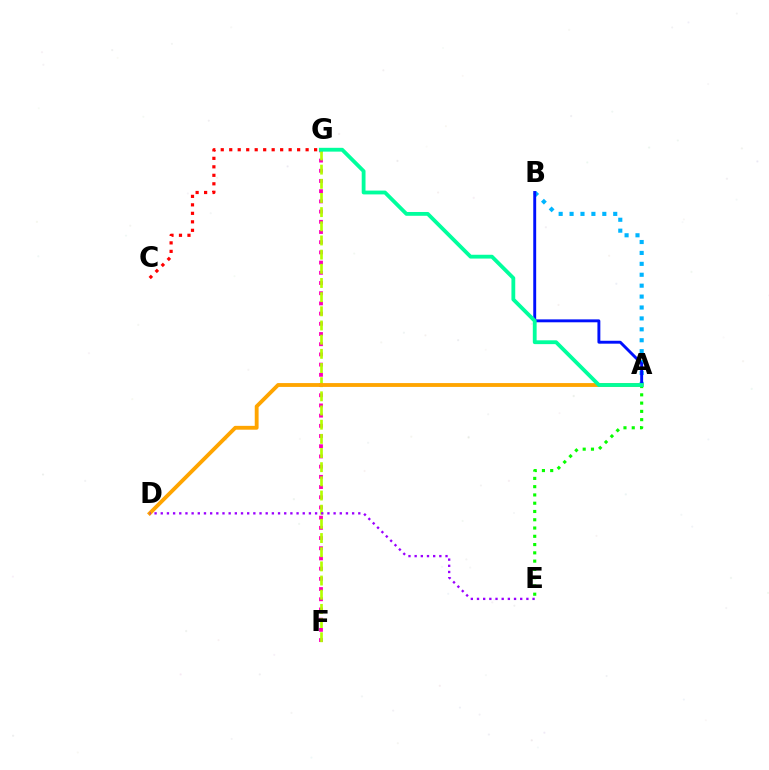{('F', 'G'): [{'color': '#ff00bd', 'line_style': 'dotted', 'thickness': 2.77}, {'color': '#b3ff00', 'line_style': 'dashed', 'thickness': 1.92}], ('A', 'B'): [{'color': '#00b5ff', 'line_style': 'dotted', 'thickness': 2.97}, {'color': '#0010ff', 'line_style': 'solid', 'thickness': 2.09}], ('A', 'D'): [{'color': '#ffa500', 'line_style': 'solid', 'thickness': 2.77}], ('A', 'E'): [{'color': '#08ff00', 'line_style': 'dotted', 'thickness': 2.25}], ('C', 'G'): [{'color': '#ff0000', 'line_style': 'dotted', 'thickness': 2.31}], ('A', 'G'): [{'color': '#00ff9d', 'line_style': 'solid', 'thickness': 2.74}], ('D', 'E'): [{'color': '#9b00ff', 'line_style': 'dotted', 'thickness': 1.68}]}